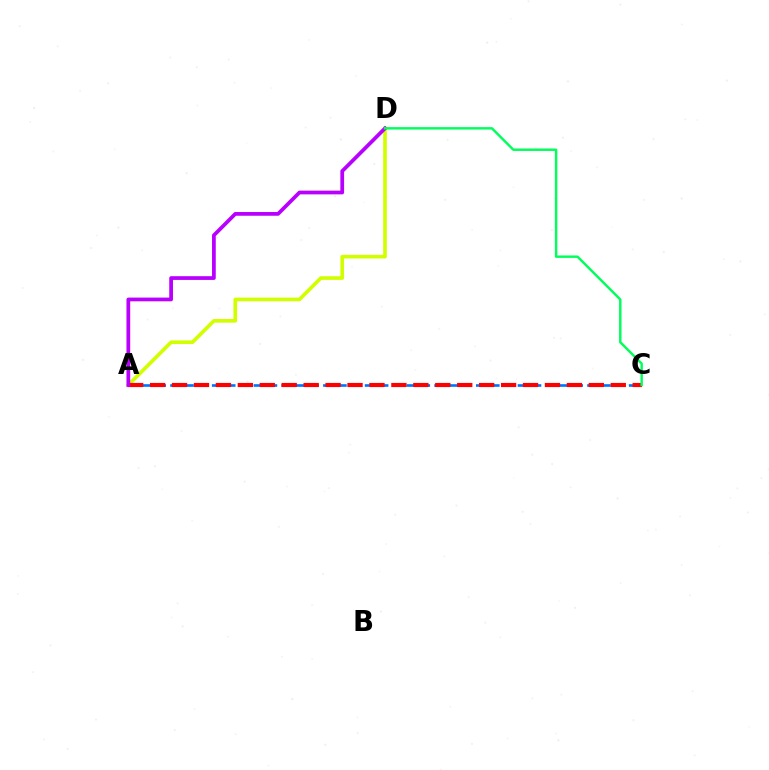{('A', 'C'): [{'color': '#0074ff', 'line_style': 'dashed', 'thickness': 1.89}, {'color': '#ff0000', 'line_style': 'dashed', 'thickness': 2.98}], ('A', 'D'): [{'color': '#d1ff00', 'line_style': 'solid', 'thickness': 2.63}, {'color': '#b900ff', 'line_style': 'solid', 'thickness': 2.69}], ('C', 'D'): [{'color': '#00ff5c', 'line_style': 'solid', 'thickness': 1.76}]}